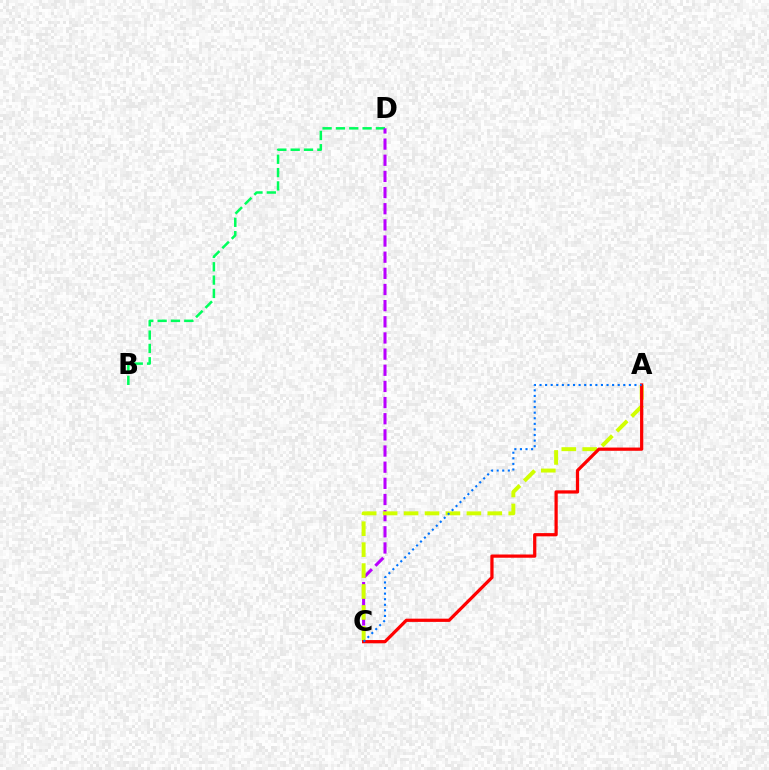{('B', 'D'): [{'color': '#00ff5c', 'line_style': 'dashed', 'thickness': 1.81}], ('C', 'D'): [{'color': '#b900ff', 'line_style': 'dashed', 'thickness': 2.19}], ('A', 'C'): [{'color': '#d1ff00', 'line_style': 'dashed', 'thickness': 2.84}, {'color': '#ff0000', 'line_style': 'solid', 'thickness': 2.33}, {'color': '#0074ff', 'line_style': 'dotted', 'thickness': 1.52}]}